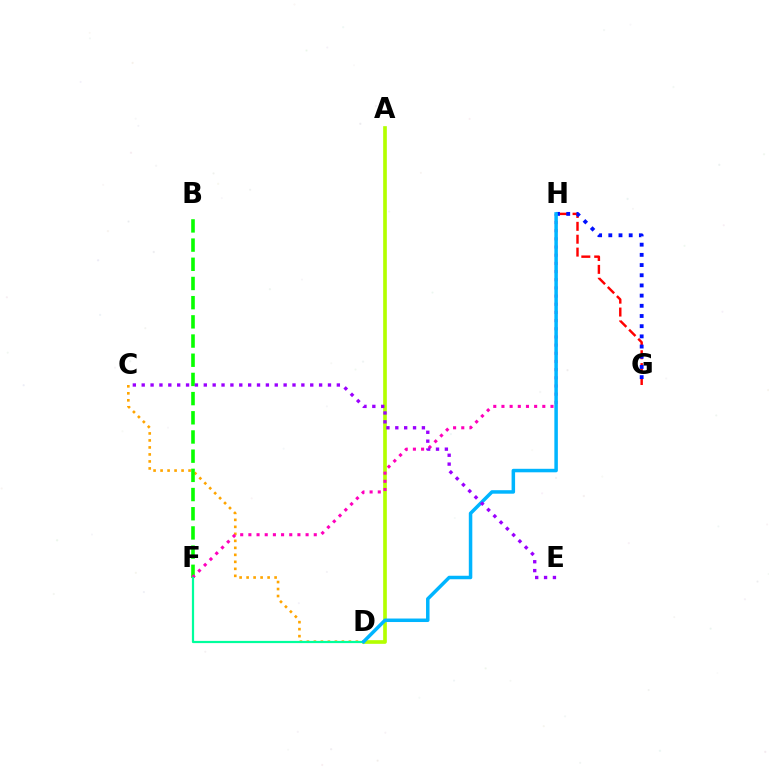{('C', 'D'): [{'color': '#ffa500', 'line_style': 'dotted', 'thickness': 1.9}], ('A', 'D'): [{'color': '#b3ff00', 'line_style': 'solid', 'thickness': 2.64}], ('B', 'F'): [{'color': '#08ff00', 'line_style': 'dashed', 'thickness': 2.61}], ('F', 'H'): [{'color': '#ff00bd', 'line_style': 'dotted', 'thickness': 2.22}], ('G', 'H'): [{'color': '#ff0000', 'line_style': 'dashed', 'thickness': 1.75}, {'color': '#0010ff', 'line_style': 'dotted', 'thickness': 2.77}], ('D', 'F'): [{'color': '#00ff9d', 'line_style': 'solid', 'thickness': 1.59}], ('D', 'H'): [{'color': '#00b5ff', 'line_style': 'solid', 'thickness': 2.52}], ('C', 'E'): [{'color': '#9b00ff', 'line_style': 'dotted', 'thickness': 2.41}]}